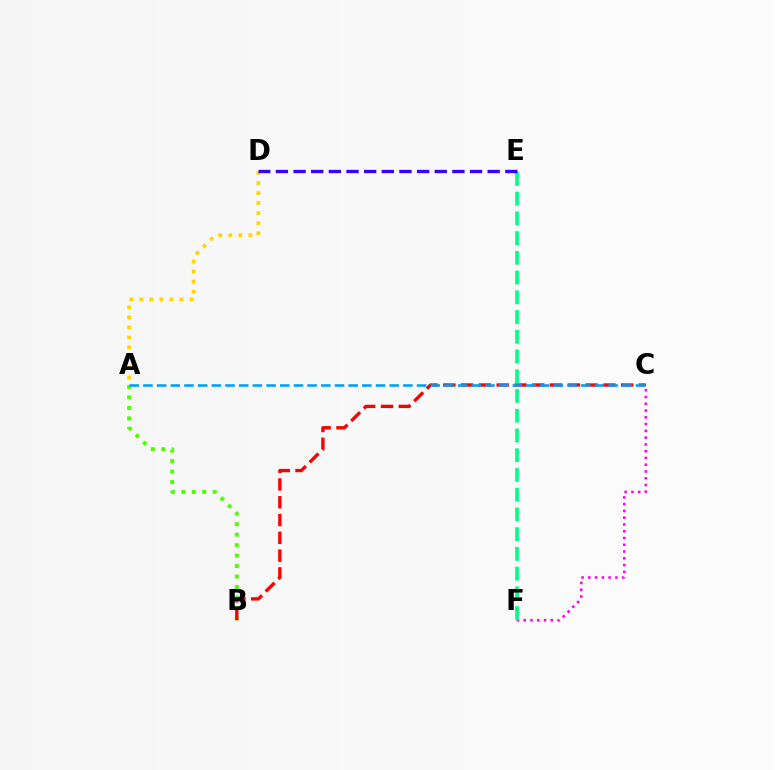{('A', 'B'): [{'color': '#4fff00', 'line_style': 'dotted', 'thickness': 2.84}], ('B', 'C'): [{'color': '#ff0000', 'line_style': 'dashed', 'thickness': 2.42}], ('A', 'C'): [{'color': '#009eff', 'line_style': 'dashed', 'thickness': 1.86}], ('C', 'F'): [{'color': '#ff00ed', 'line_style': 'dotted', 'thickness': 1.84}], ('E', 'F'): [{'color': '#00ff86', 'line_style': 'dashed', 'thickness': 2.68}], ('A', 'D'): [{'color': '#ffd500', 'line_style': 'dotted', 'thickness': 2.73}], ('D', 'E'): [{'color': '#3700ff', 'line_style': 'dashed', 'thickness': 2.4}]}